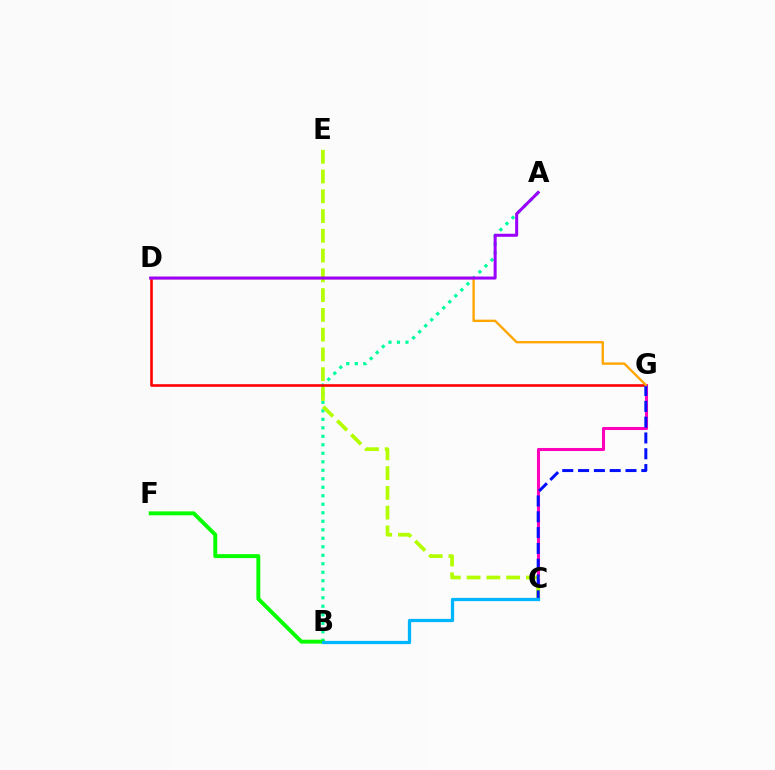{('A', 'B'): [{'color': '#00ff9d', 'line_style': 'dotted', 'thickness': 2.31}], ('D', 'G'): [{'color': '#ff0000', 'line_style': 'solid', 'thickness': 1.88}, {'color': '#ffa500', 'line_style': 'solid', 'thickness': 1.7}], ('C', 'G'): [{'color': '#ff00bd', 'line_style': 'solid', 'thickness': 2.21}, {'color': '#0010ff', 'line_style': 'dashed', 'thickness': 2.15}], ('C', 'E'): [{'color': '#b3ff00', 'line_style': 'dashed', 'thickness': 2.69}], ('B', 'F'): [{'color': '#08ff00', 'line_style': 'solid', 'thickness': 2.83}], ('A', 'D'): [{'color': '#9b00ff', 'line_style': 'solid', 'thickness': 2.17}], ('B', 'C'): [{'color': '#00b5ff', 'line_style': 'solid', 'thickness': 2.34}]}